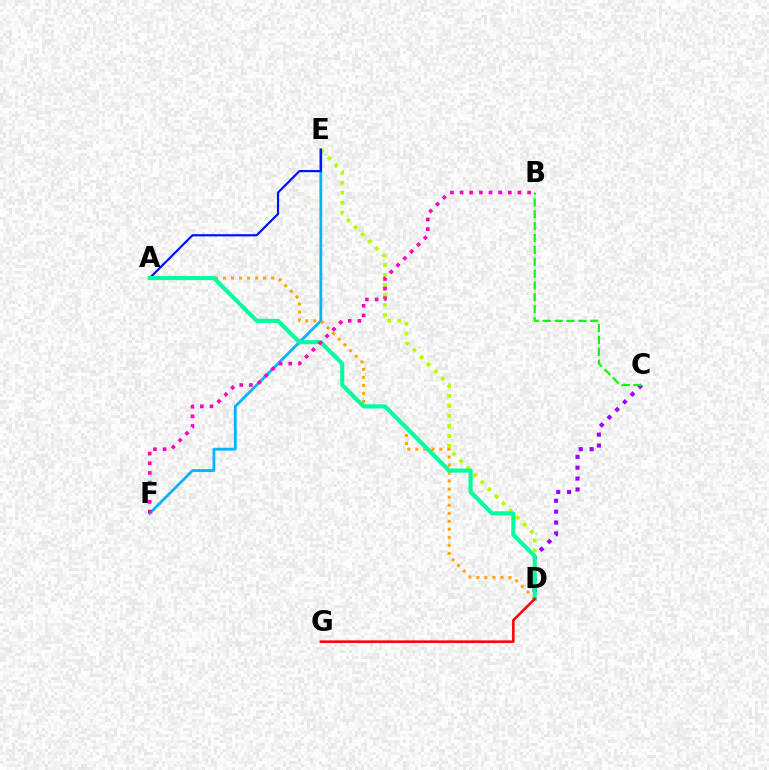{('D', 'E'): [{'color': '#b3ff00', 'line_style': 'dotted', 'thickness': 2.72}], ('E', 'F'): [{'color': '#00b5ff', 'line_style': 'solid', 'thickness': 2.02}], ('C', 'D'): [{'color': '#9b00ff', 'line_style': 'dotted', 'thickness': 2.96}], ('A', 'D'): [{'color': '#ffa500', 'line_style': 'dotted', 'thickness': 2.18}, {'color': '#00ff9d', 'line_style': 'solid', 'thickness': 2.94}], ('A', 'E'): [{'color': '#0010ff', 'line_style': 'solid', 'thickness': 1.58}], ('B', 'F'): [{'color': '#ff00bd', 'line_style': 'dotted', 'thickness': 2.62}], ('B', 'C'): [{'color': '#08ff00', 'line_style': 'dashed', 'thickness': 1.61}], ('D', 'G'): [{'color': '#ff0000', 'line_style': 'solid', 'thickness': 1.84}]}